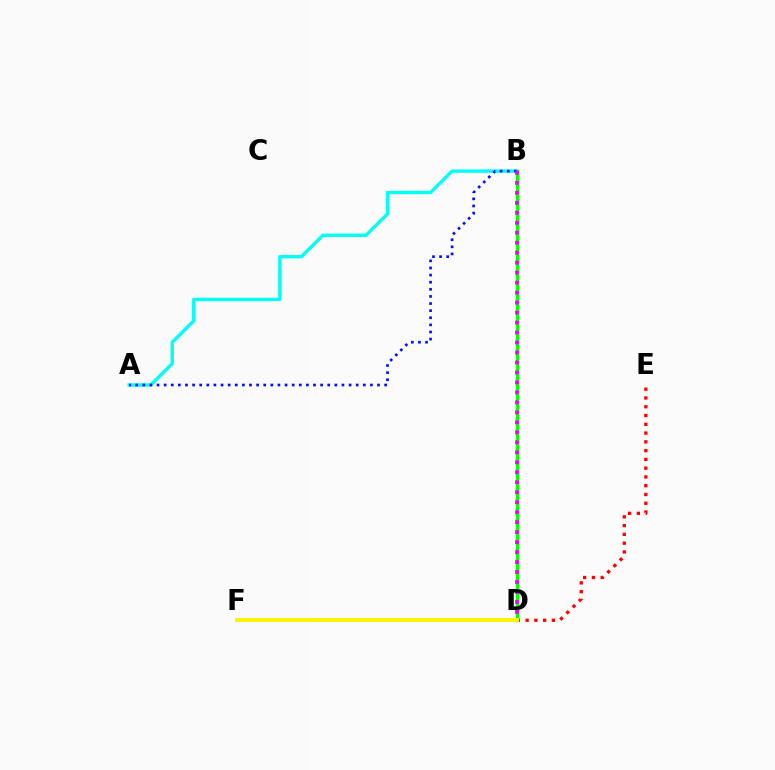{('A', 'B'): [{'color': '#00fff6', 'line_style': 'solid', 'thickness': 2.45}, {'color': '#0010ff', 'line_style': 'dotted', 'thickness': 1.93}], ('D', 'E'): [{'color': '#ff0000', 'line_style': 'dotted', 'thickness': 2.38}], ('B', 'D'): [{'color': '#08ff00', 'line_style': 'solid', 'thickness': 2.49}, {'color': '#ee00ff', 'line_style': 'dotted', 'thickness': 2.71}], ('D', 'F'): [{'color': '#fcf500', 'line_style': 'solid', 'thickness': 2.81}]}